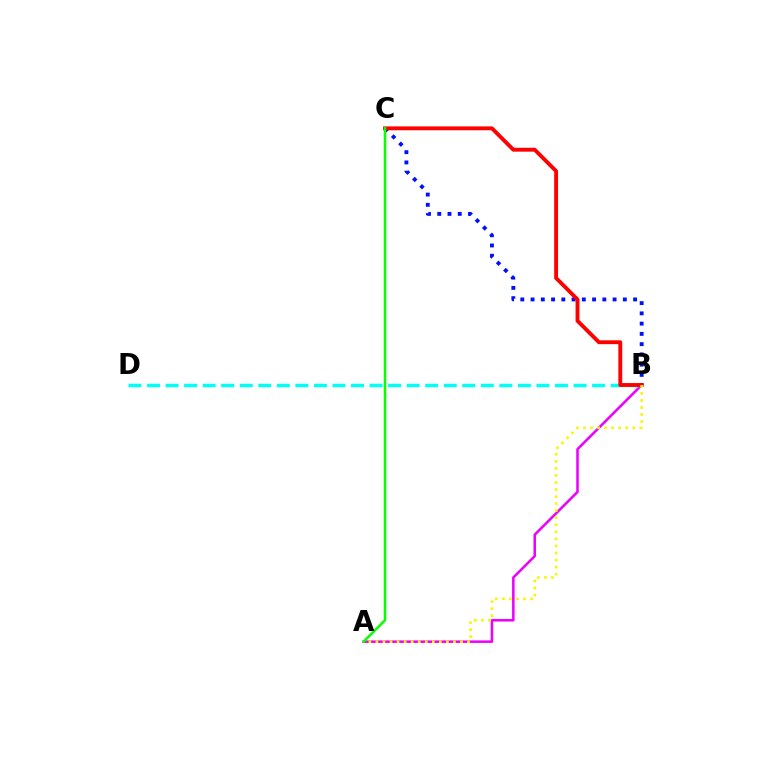{('A', 'B'): [{'color': '#ee00ff', 'line_style': 'solid', 'thickness': 1.82}, {'color': '#fcf500', 'line_style': 'dotted', 'thickness': 1.92}], ('B', 'C'): [{'color': '#0010ff', 'line_style': 'dotted', 'thickness': 2.79}, {'color': '#ff0000', 'line_style': 'solid', 'thickness': 2.79}], ('B', 'D'): [{'color': '#00fff6', 'line_style': 'dashed', 'thickness': 2.52}], ('A', 'C'): [{'color': '#08ff00', 'line_style': 'solid', 'thickness': 1.81}]}